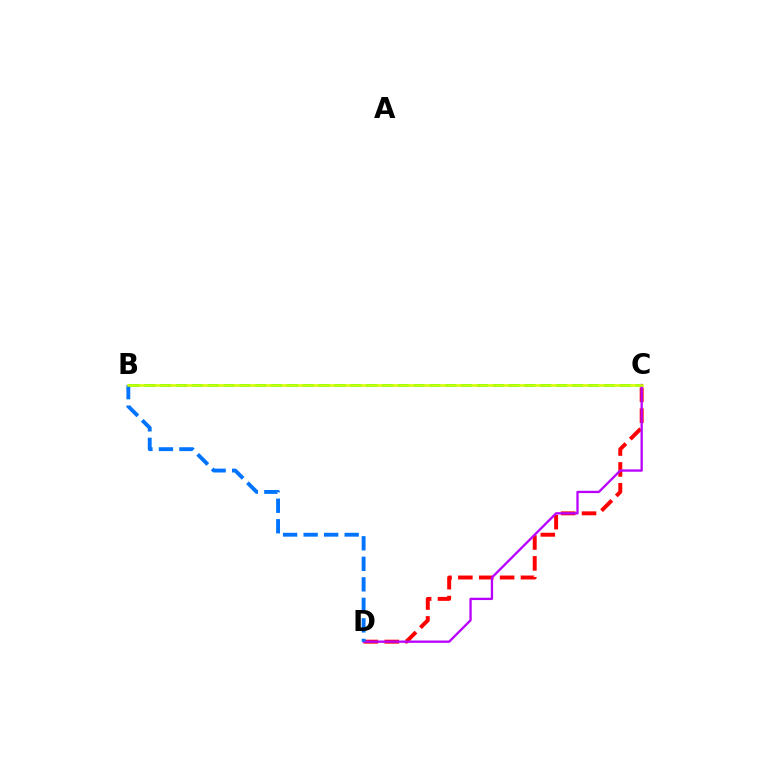{('B', 'C'): [{'color': '#00ff5c', 'line_style': 'dashed', 'thickness': 2.15}, {'color': '#d1ff00', 'line_style': 'solid', 'thickness': 1.83}], ('C', 'D'): [{'color': '#ff0000', 'line_style': 'dashed', 'thickness': 2.84}, {'color': '#b900ff', 'line_style': 'solid', 'thickness': 1.67}], ('B', 'D'): [{'color': '#0074ff', 'line_style': 'dashed', 'thickness': 2.79}]}